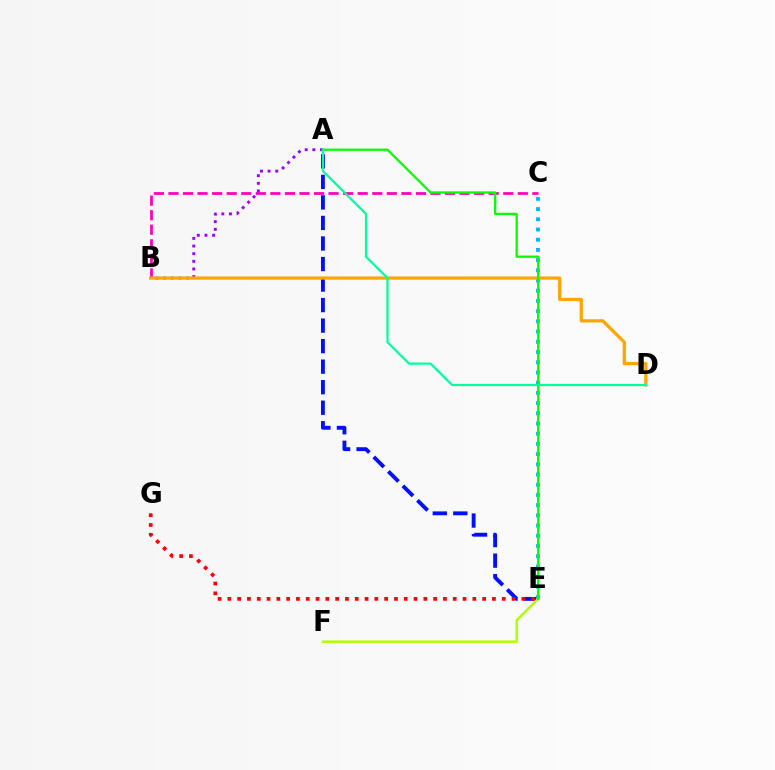{('A', 'E'): [{'color': '#0010ff', 'line_style': 'dashed', 'thickness': 2.79}, {'color': '#08ff00', 'line_style': 'solid', 'thickness': 1.66}], ('B', 'C'): [{'color': '#ff00bd', 'line_style': 'dashed', 'thickness': 1.98}], ('C', 'E'): [{'color': '#00b5ff', 'line_style': 'dotted', 'thickness': 2.77}], ('E', 'G'): [{'color': '#ff0000', 'line_style': 'dotted', 'thickness': 2.66}], ('A', 'B'): [{'color': '#9b00ff', 'line_style': 'dotted', 'thickness': 2.08}], ('B', 'D'): [{'color': '#ffa500', 'line_style': 'solid', 'thickness': 2.33}], ('E', 'F'): [{'color': '#b3ff00', 'line_style': 'solid', 'thickness': 1.83}], ('A', 'D'): [{'color': '#00ff9d', 'line_style': 'solid', 'thickness': 1.6}]}